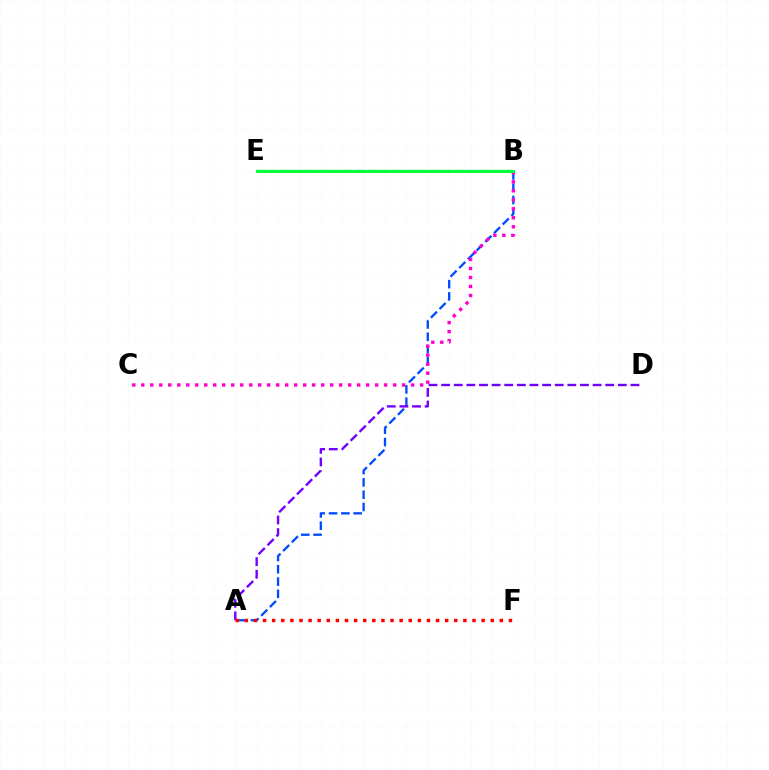{('A', 'B'): [{'color': '#004bff', 'line_style': 'dashed', 'thickness': 1.67}], ('B', 'C'): [{'color': '#ff00cf', 'line_style': 'dotted', 'thickness': 2.44}], ('B', 'E'): [{'color': '#ffbd00', 'line_style': 'dashed', 'thickness': 1.68}, {'color': '#84ff00', 'line_style': 'dotted', 'thickness': 1.58}, {'color': '#00fff6', 'line_style': 'solid', 'thickness': 1.6}, {'color': '#00ff39', 'line_style': 'solid', 'thickness': 2.07}], ('A', 'D'): [{'color': '#7200ff', 'line_style': 'dashed', 'thickness': 1.71}], ('A', 'F'): [{'color': '#ff0000', 'line_style': 'dotted', 'thickness': 2.47}]}